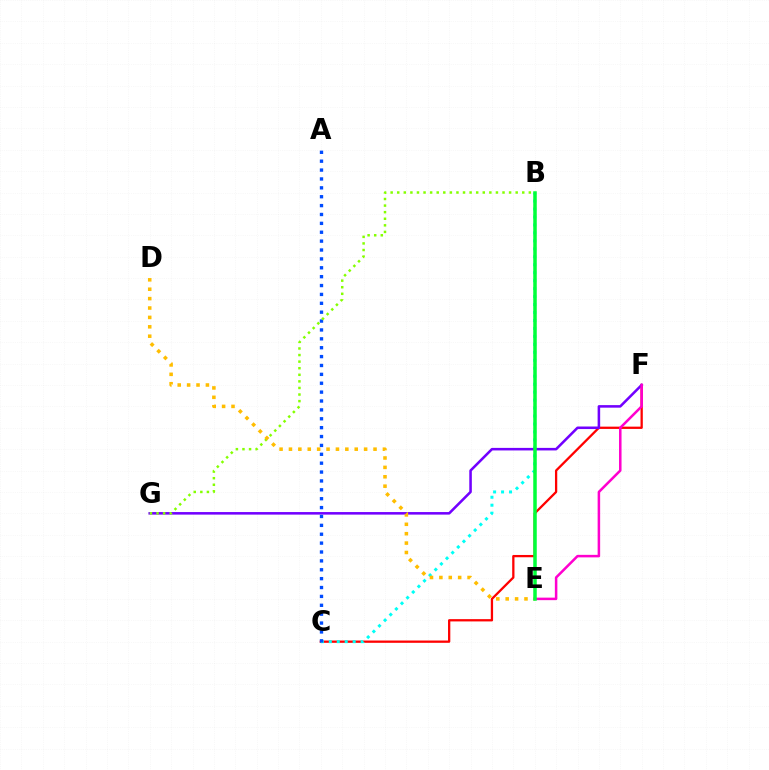{('C', 'F'): [{'color': '#ff0000', 'line_style': 'solid', 'thickness': 1.64}], ('B', 'C'): [{'color': '#00fff6', 'line_style': 'dotted', 'thickness': 2.16}], ('F', 'G'): [{'color': '#7200ff', 'line_style': 'solid', 'thickness': 1.84}], ('A', 'C'): [{'color': '#004bff', 'line_style': 'dotted', 'thickness': 2.41}], ('E', 'F'): [{'color': '#ff00cf', 'line_style': 'solid', 'thickness': 1.82}], ('B', 'G'): [{'color': '#84ff00', 'line_style': 'dotted', 'thickness': 1.79}], ('D', 'E'): [{'color': '#ffbd00', 'line_style': 'dotted', 'thickness': 2.55}], ('B', 'E'): [{'color': '#00ff39', 'line_style': 'solid', 'thickness': 2.53}]}